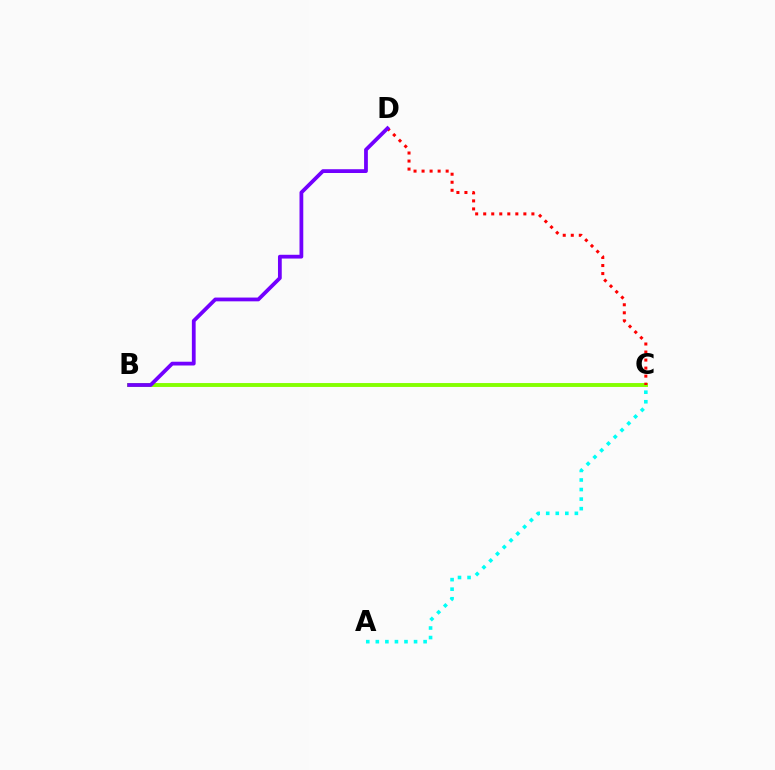{('B', 'C'): [{'color': '#84ff00', 'line_style': 'solid', 'thickness': 2.8}], ('C', 'D'): [{'color': '#ff0000', 'line_style': 'dotted', 'thickness': 2.18}], ('A', 'C'): [{'color': '#00fff6', 'line_style': 'dotted', 'thickness': 2.6}], ('B', 'D'): [{'color': '#7200ff', 'line_style': 'solid', 'thickness': 2.72}]}